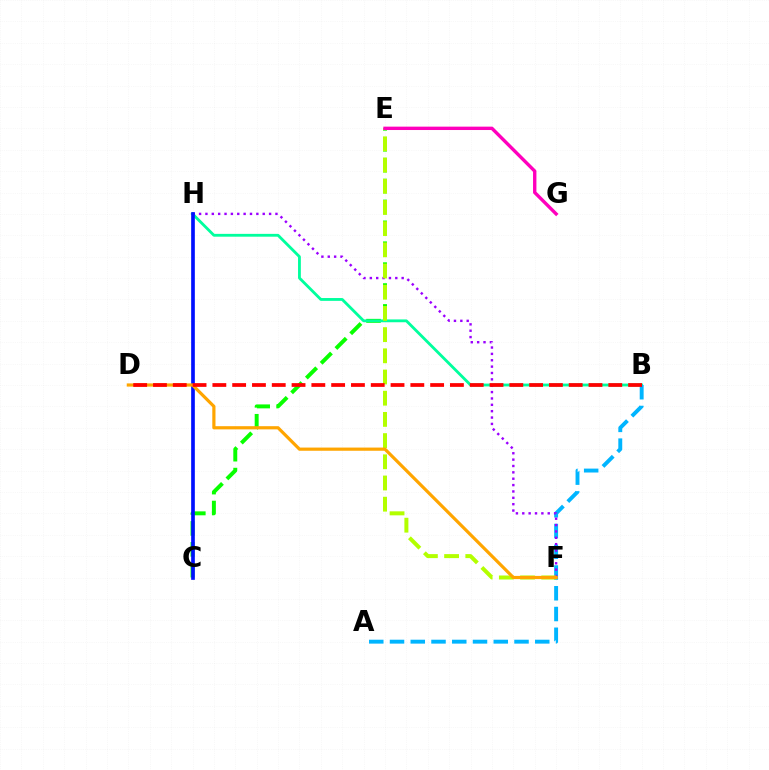{('C', 'E'): [{'color': '#08ff00', 'line_style': 'dashed', 'thickness': 2.84}], ('B', 'H'): [{'color': '#00ff9d', 'line_style': 'solid', 'thickness': 2.03}], ('A', 'B'): [{'color': '#00b5ff', 'line_style': 'dashed', 'thickness': 2.82}], ('F', 'H'): [{'color': '#9b00ff', 'line_style': 'dotted', 'thickness': 1.73}], ('C', 'H'): [{'color': '#0010ff', 'line_style': 'solid', 'thickness': 2.64}], ('E', 'F'): [{'color': '#b3ff00', 'line_style': 'dashed', 'thickness': 2.88}], ('E', 'G'): [{'color': '#ff00bd', 'line_style': 'solid', 'thickness': 2.43}], ('D', 'F'): [{'color': '#ffa500', 'line_style': 'solid', 'thickness': 2.3}], ('B', 'D'): [{'color': '#ff0000', 'line_style': 'dashed', 'thickness': 2.69}]}